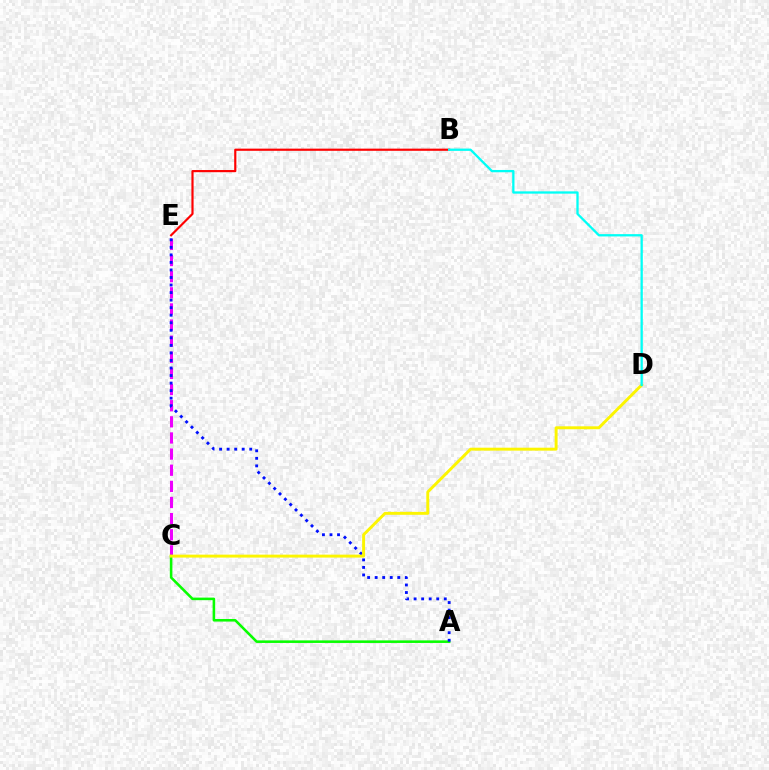{('C', 'E'): [{'color': '#ee00ff', 'line_style': 'dashed', 'thickness': 2.19}], ('A', 'C'): [{'color': '#08ff00', 'line_style': 'solid', 'thickness': 1.85}], ('B', 'E'): [{'color': '#ff0000', 'line_style': 'solid', 'thickness': 1.56}], ('A', 'E'): [{'color': '#0010ff', 'line_style': 'dotted', 'thickness': 2.05}], ('C', 'D'): [{'color': '#fcf500', 'line_style': 'solid', 'thickness': 2.12}], ('B', 'D'): [{'color': '#00fff6', 'line_style': 'solid', 'thickness': 1.65}]}